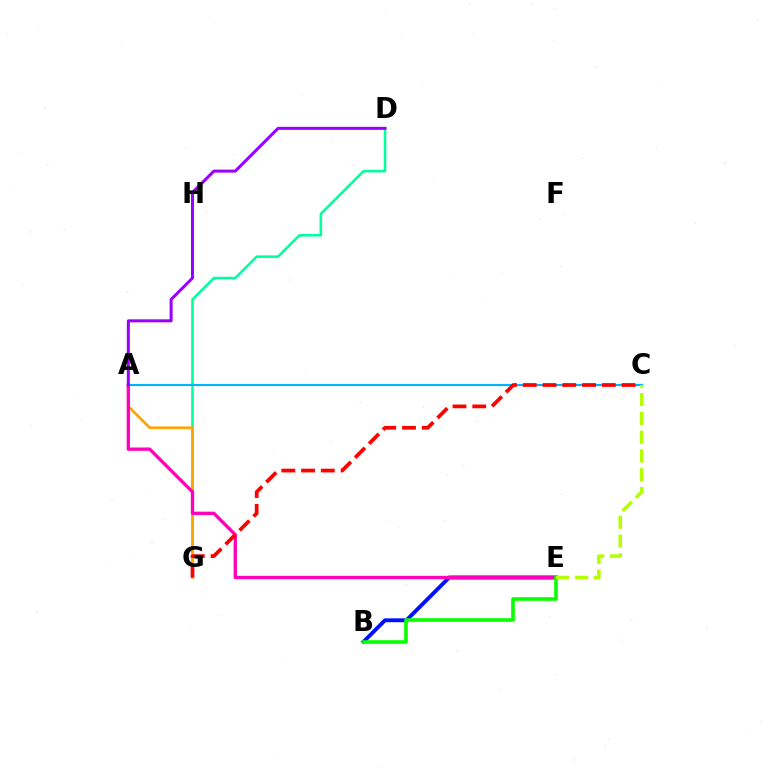{('D', 'G'): [{'color': '#00ff9d', 'line_style': 'solid', 'thickness': 1.85}], ('A', 'G'): [{'color': '#ffa500', 'line_style': 'solid', 'thickness': 1.94}], ('B', 'E'): [{'color': '#0010ff', 'line_style': 'solid', 'thickness': 2.79}, {'color': '#08ff00', 'line_style': 'solid', 'thickness': 2.6}], ('A', 'C'): [{'color': '#00b5ff', 'line_style': 'solid', 'thickness': 1.51}], ('A', 'E'): [{'color': '#ff00bd', 'line_style': 'solid', 'thickness': 2.4}], ('C', 'G'): [{'color': '#ff0000', 'line_style': 'dashed', 'thickness': 2.69}], ('C', 'E'): [{'color': '#b3ff00', 'line_style': 'dashed', 'thickness': 2.55}], ('A', 'D'): [{'color': '#9b00ff', 'line_style': 'solid', 'thickness': 2.17}]}